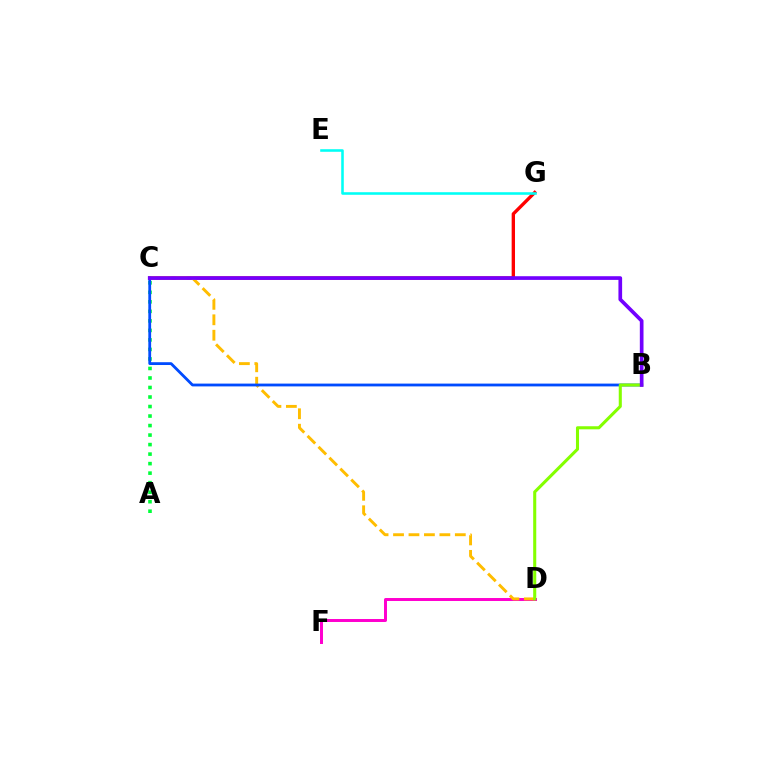{('A', 'C'): [{'color': '#00ff39', 'line_style': 'dotted', 'thickness': 2.59}], ('C', 'G'): [{'color': '#ff0000', 'line_style': 'solid', 'thickness': 2.41}], ('D', 'F'): [{'color': '#ff00cf', 'line_style': 'solid', 'thickness': 2.14}], ('C', 'D'): [{'color': '#ffbd00', 'line_style': 'dashed', 'thickness': 2.1}], ('B', 'C'): [{'color': '#004bff', 'line_style': 'solid', 'thickness': 2.02}, {'color': '#7200ff', 'line_style': 'solid', 'thickness': 2.65}], ('E', 'G'): [{'color': '#00fff6', 'line_style': 'solid', 'thickness': 1.85}], ('B', 'D'): [{'color': '#84ff00', 'line_style': 'solid', 'thickness': 2.21}]}